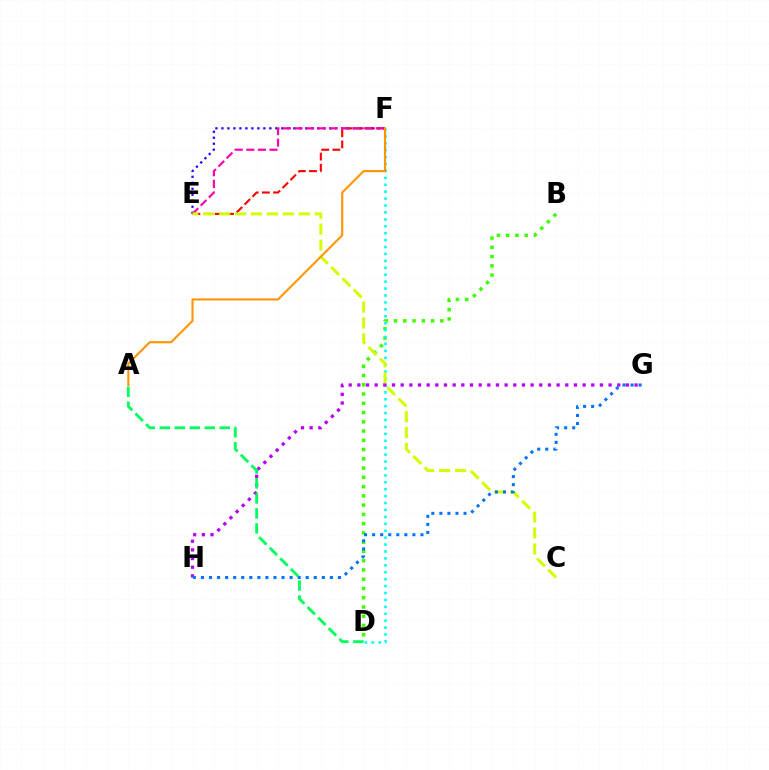{('B', 'D'): [{'color': '#3dff00', 'line_style': 'dotted', 'thickness': 2.52}], ('E', 'F'): [{'color': '#ff0000', 'line_style': 'dashed', 'thickness': 1.52}, {'color': '#2500ff', 'line_style': 'dotted', 'thickness': 1.63}, {'color': '#ff00ac', 'line_style': 'dashed', 'thickness': 1.58}], ('D', 'F'): [{'color': '#00fff6', 'line_style': 'dotted', 'thickness': 1.88}], ('C', 'E'): [{'color': '#d1ff00', 'line_style': 'dashed', 'thickness': 2.16}], ('A', 'F'): [{'color': '#ff9400', 'line_style': 'solid', 'thickness': 1.51}], ('G', 'H'): [{'color': '#b900ff', 'line_style': 'dotted', 'thickness': 2.35}, {'color': '#0074ff', 'line_style': 'dotted', 'thickness': 2.19}], ('A', 'D'): [{'color': '#00ff5c', 'line_style': 'dashed', 'thickness': 2.04}]}